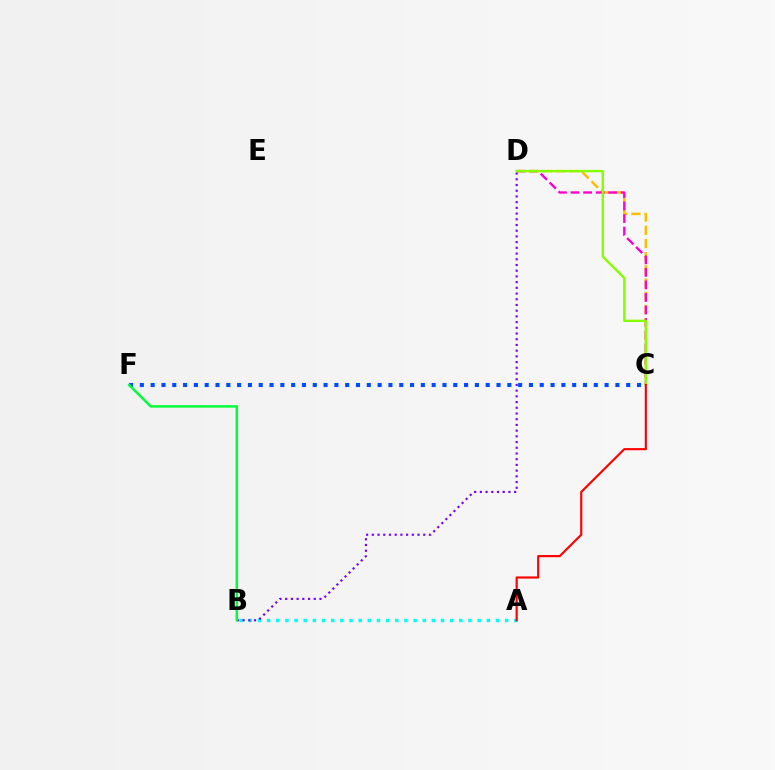{('A', 'B'): [{'color': '#00fff6', 'line_style': 'dotted', 'thickness': 2.49}], ('C', 'F'): [{'color': '#004bff', 'line_style': 'dotted', 'thickness': 2.94}], ('C', 'D'): [{'color': '#ffbd00', 'line_style': 'dashed', 'thickness': 1.79}, {'color': '#ff00cf', 'line_style': 'dashed', 'thickness': 1.71}, {'color': '#84ff00', 'line_style': 'solid', 'thickness': 1.71}], ('B', 'D'): [{'color': '#7200ff', 'line_style': 'dotted', 'thickness': 1.55}], ('B', 'F'): [{'color': '#00ff39', 'line_style': 'solid', 'thickness': 1.78}], ('A', 'C'): [{'color': '#ff0000', 'line_style': 'solid', 'thickness': 1.55}]}